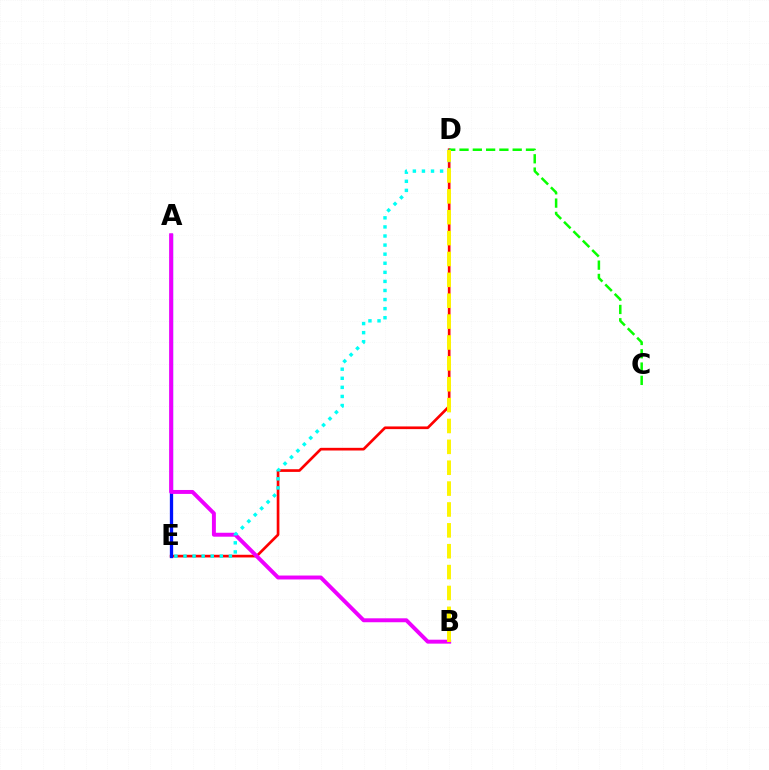{('D', 'E'): [{'color': '#ff0000', 'line_style': 'solid', 'thickness': 1.93}, {'color': '#00fff6', 'line_style': 'dotted', 'thickness': 2.47}], ('C', 'D'): [{'color': '#08ff00', 'line_style': 'dashed', 'thickness': 1.81}], ('A', 'E'): [{'color': '#0010ff', 'line_style': 'solid', 'thickness': 2.37}], ('A', 'B'): [{'color': '#ee00ff', 'line_style': 'solid', 'thickness': 2.84}], ('B', 'D'): [{'color': '#fcf500', 'line_style': 'dashed', 'thickness': 2.84}]}